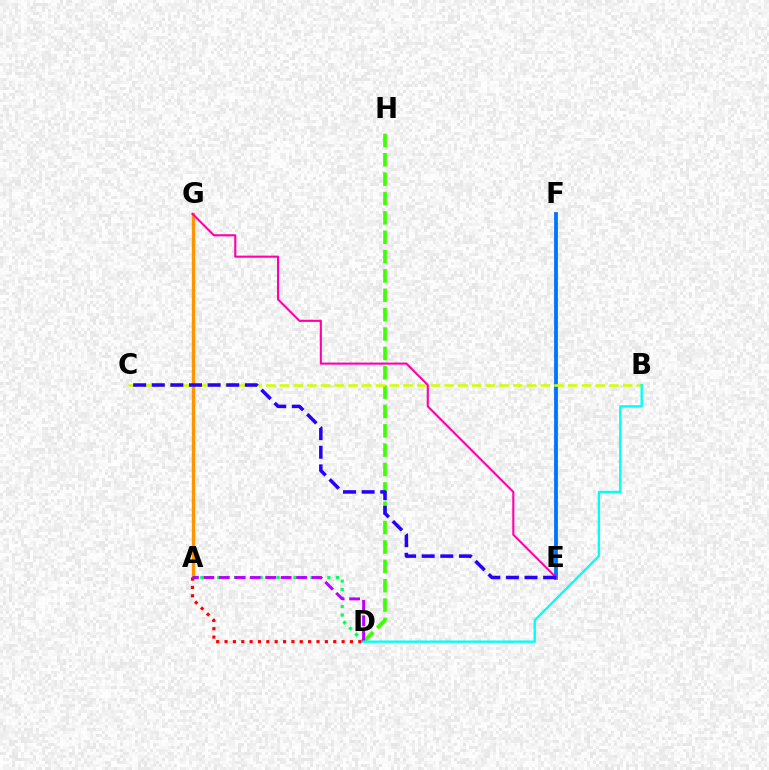{('A', 'G'): [{'color': '#ff9400', 'line_style': 'solid', 'thickness': 2.42}], ('E', 'F'): [{'color': '#0074ff', 'line_style': 'solid', 'thickness': 2.74}], ('A', 'D'): [{'color': '#00ff5c', 'line_style': 'dotted', 'thickness': 2.3}, {'color': '#ff0000', 'line_style': 'dotted', 'thickness': 2.27}, {'color': '#b900ff', 'line_style': 'dashed', 'thickness': 2.1}], ('D', 'H'): [{'color': '#3dff00', 'line_style': 'dashed', 'thickness': 2.63}], ('B', 'C'): [{'color': '#d1ff00', 'line_style': 'dashed', 'thickness': 1.87}], ('E', 'G'): [{'color': '#ff00ac', 'line_style': 'solid', 'thickness': 1.51}], ('C', 'E'): [{'color': '#2500ff', 'line_style': 'dashed', 'thickness': 2.53}], ('B', 'D'): [{'color': '#00fff6', 'line_style': 'solid', 'thickness': 1.69}]}